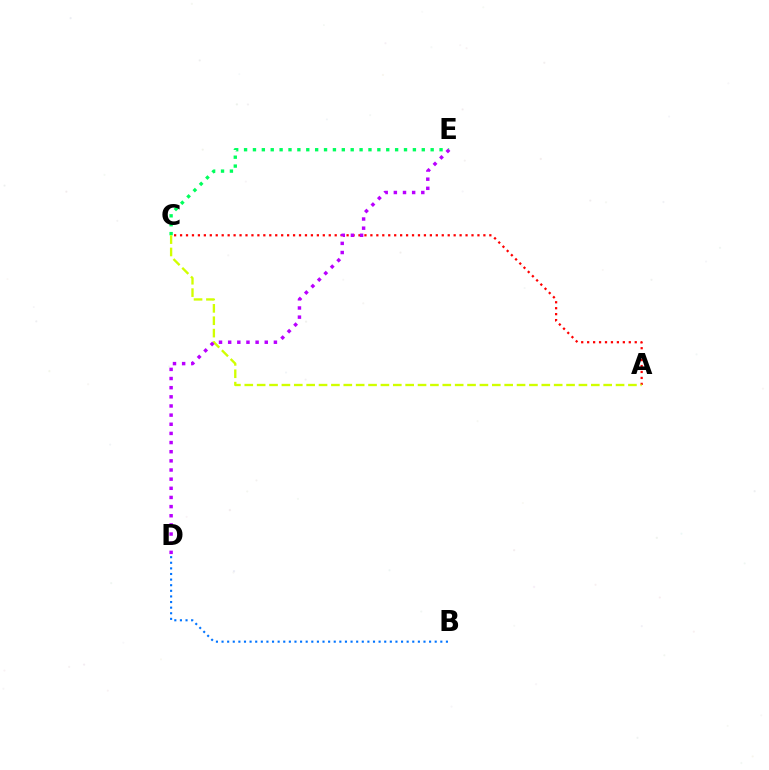{('C', 'E'): [{'color': '#00ff5c', 'line_style': 'dotted', 'thickness': 2.41}], ('A', 'C'): [{'color': '#ff0000', 'line_style': 'dotted', 'thickness': 1.62}, {'color': '#d1ff00', 'line_style': 'dashed', 'thickness': 1.68}], ('B', 'D'): [{'color': '#0074ff', 'line_style': 'dotted', 'thickness': 1.52}], ('D', 'E'): [{'color': '#b900ff', 'line_style': 'dotted', 'thickness': 2.49}]}